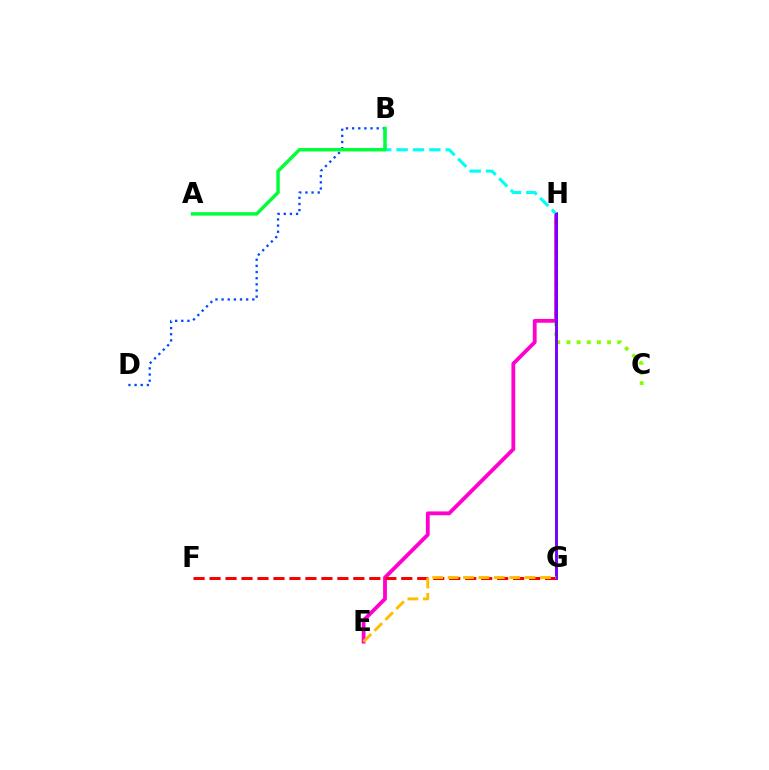{('C', 'H'): [{'color': '#84ff00', 'line_style': 'dotted', 'thickness': 2.76}], ('E', 'H'): [{'color': '#ff00cf', 'line_style': 'solid', 'thickness': 2.74}], ('B', 'H'): [{'color': '#00fff6', 'line_style': 'dashed', 'thickness': 2.23}], ('F', 'G'): [{'color': '#ff0000', 'line_style': 'dashed', 'thickness': 2.17}], ('B', 'D'): [{'color': '#004bff', 'line_style': 'dotted', 'thickness': 1.67}], ('A', 'B'): [{'color': '#00ff39', 'line_style': 'solid', 'thickness': 2.48}], ('G', 'H'): [{'color': '#7200ff', 'line_style': 'solid', 'thickness': 2.09}], ('E', 'G'): [{'color': '#ffbd00', 'line_style': 'dashed', 'thickness': 2.09}]}